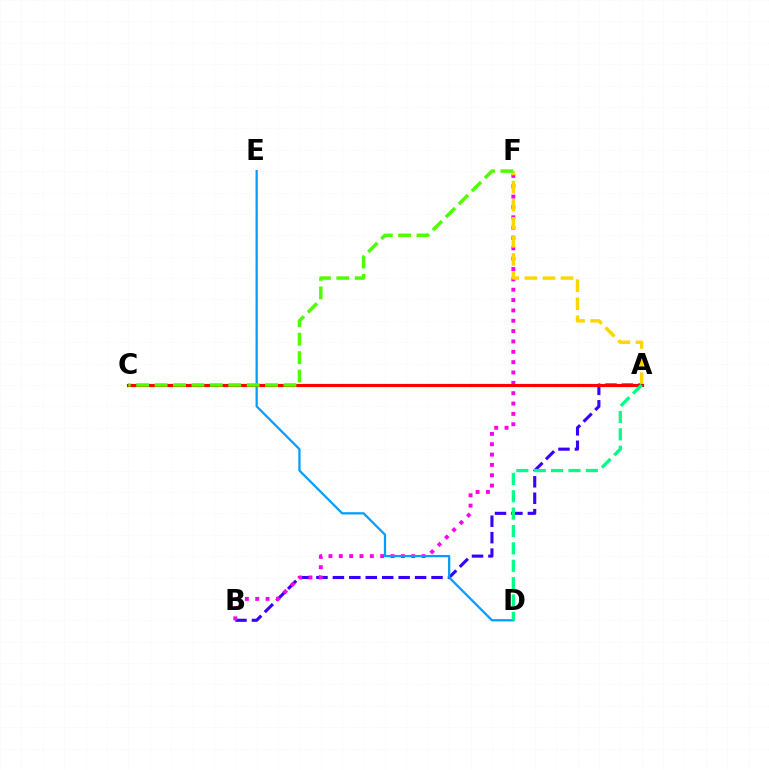{('A', 'B'): [{'color': '#3700ff', 'line_style': 'dashed', 'thickness': 2.23}], ('B', 'F'): [{'color': '#ff00ed', 'line_style': 'dotted', 'thickness': 2.81}], ('A', 'F'): [{'color': '#ffd500', 'line_style': 'dashed', 'thickness': 2.46}], ('D', 'E'): [{'color': '#009eff', 'line_style': 'solid', 'thickness': 1.63}], ('A', 'C'): [{'color': '#ff0000', 'line_style': 'solid', 'thickness': 2.27}], ('C', 'F'): [{'color': '#4fff00', 'line_style': 'dashed', 'thickness': 2.5}], ('A', 'D'): [{'color': '#00ff86', 'line_style': 'dashed', 'thickness': 2.36}]}